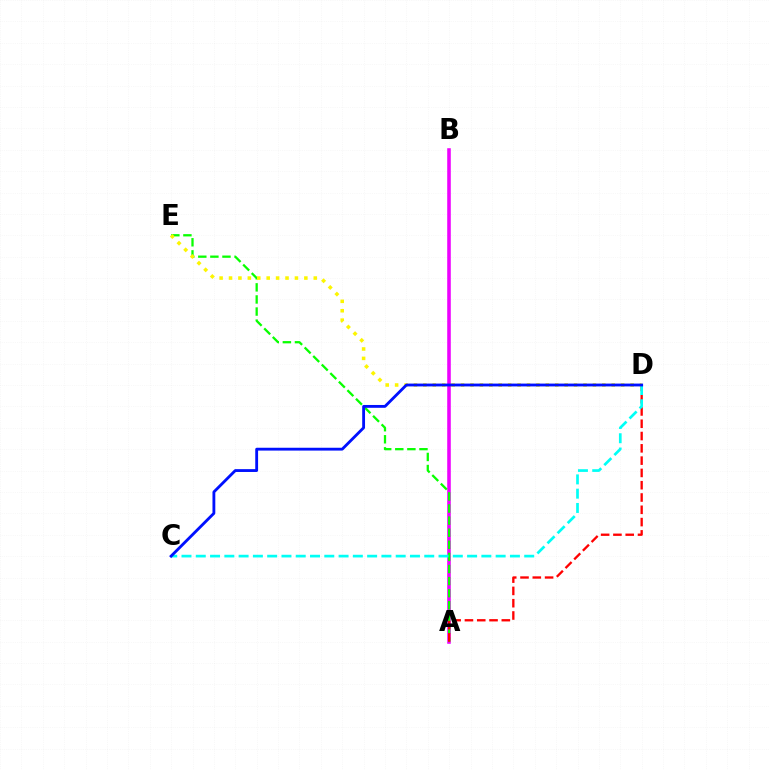{('A', 'B'): [{'color': '#ee00ff', 'line_style': 'solid', 'thickness': 2.56}], ('A', 'E'): [{'color': '#08ff00', 'line_style': 'dashed', 'thickness': 1.64}], ('A', 'D'): [{'color': '#ff0000', 'line_style': 'dashed', 'thickness': 1.67}], ('D', 'E'): [{'color': '#fcf500', 'line_style': 'dotted', 'thickness': 2.56}], ('C', 'D'): [{'color': '#00fff6', 'line_style': 'dashed', 'thickness': 1.94}, {'color': '#0010ff', 'line_style': 'solid', 'thickness': 2.04}]}